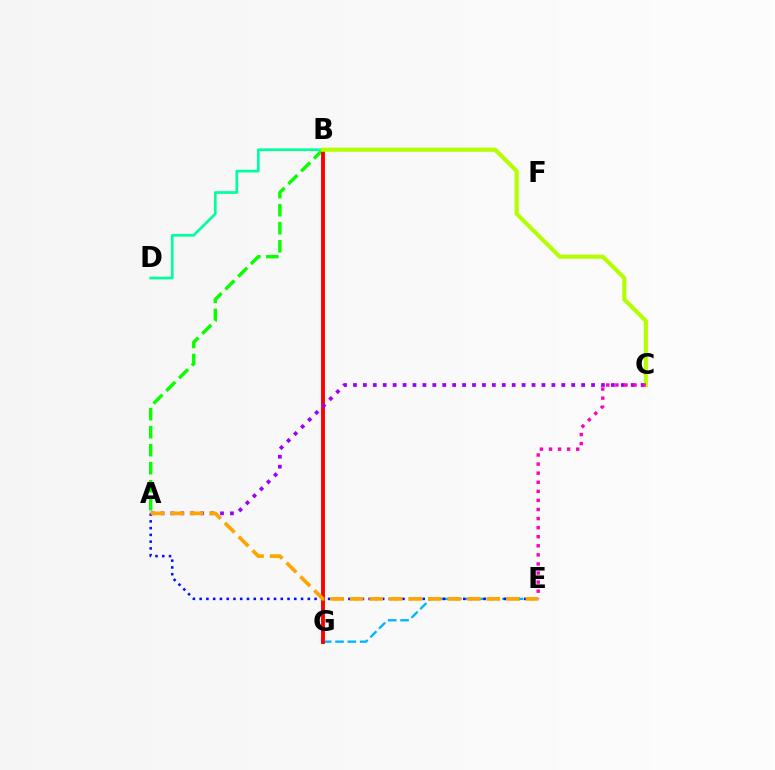{('E', 'G'): [{'color': '#00b5ff', 'line_style': 'dashed', 'thickness': 1.67}], ('A', 'B'): [{'color': '#08ff00', 'line_style': 'dashed', 'thickness': 2.45}], ('B', 'G'): [{'color': '#ff0000', 'line_style': 'solid', 'thickness': 2.8}], ('B', 'D'): [{'color': '#00ff9d', 'line_style': 'solid', 'thickness': 1.95}], ('A', 'C'): [{'color': '#9b00ff', 'line_style': 'dotted', 'thickness': 2.7}], ('A', 'E'): [{'color': '#0010ff', 'line_style': 'dotted', 'thickness': 1.84}, {'color': '#ffa500', 'line_style': 'dashed', 'thickness': 2.65}], ('B', 'C'): [{'color': '#b3ff00', 'line_style': 'solid', 'thickness': 2.95}], ('C', 'E'): [{'color': '#ff00bd', 'line_style': 'dotted', 'thickness': 2.47}]}